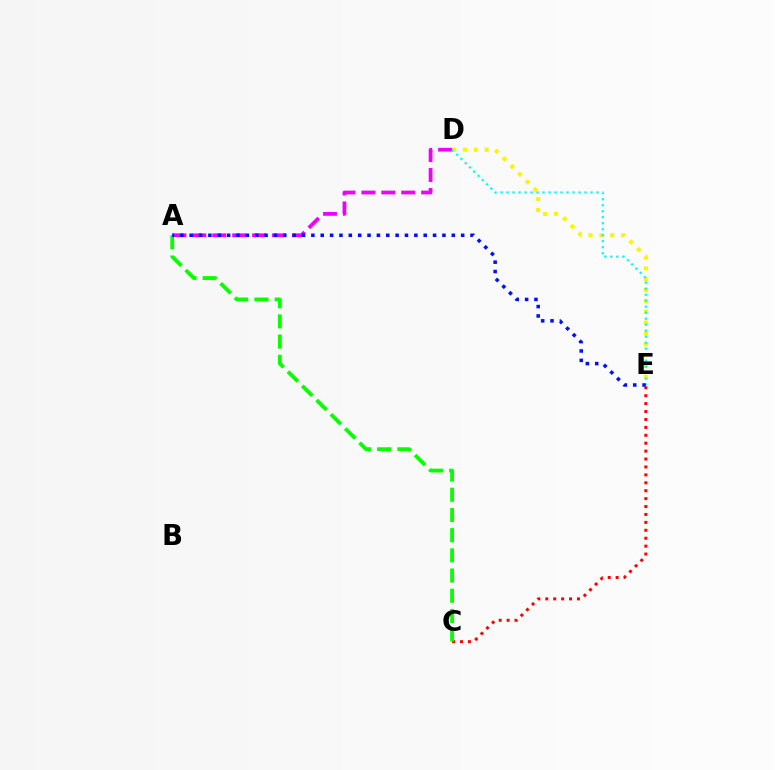{('C', 'E'): [{'color': '#ff0000', 'line_style': 'dotted', 'thickness': 2.15}], ('A', 'D'): [{'color': '#ee00ff', 'line_style': 'dashed', 'thickness': 2.71}], ('A', 'C'): [{'color': '#08ff00', 'line_style': 'dashed', 'thickness': 2.74}], ('D', 'E'): [{'color': '#fcf500', 'line_style': 'dotted', 'thickness': 2.94}, {'color': '#00fff6', 'line_style': 'dotted', 'thickness': 1.63}], ('A', 'E'): [{'color': '#0010ff', 'line_style': 'dotted', 'thickness': 2.54}]}